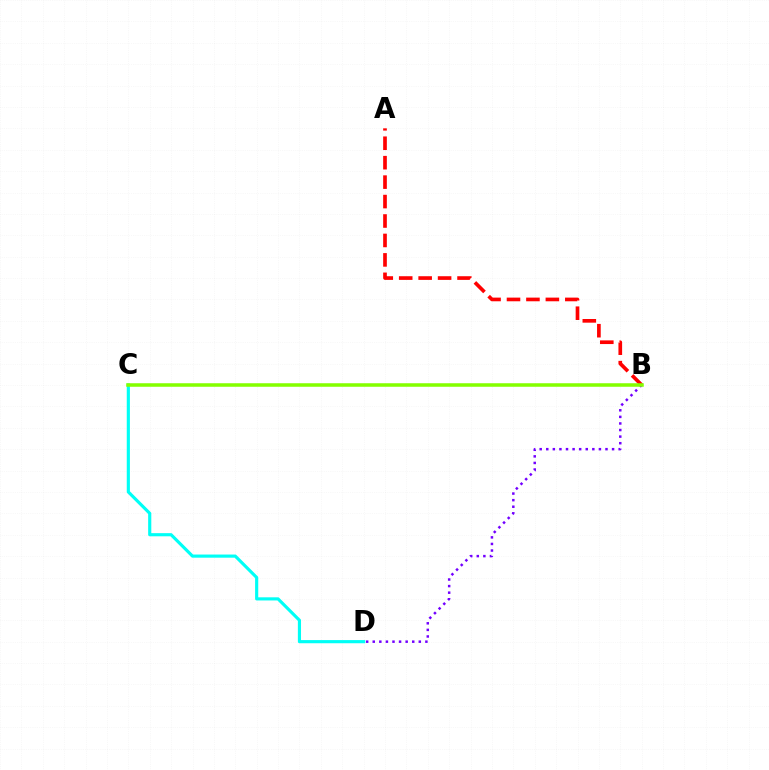{('C', 'D'): [{'color': '#00fff6', 'line_style': 'solid', 'thickness': 2.27}], ('B', 'D'): [{'color': '#7200ff', 'line_style': 'dotted', 'thickness': 1.79}], ('A', 'B'): [{'color': '#ff0000', 'line_style': 'dashed', 'thickness': 2.64}], ('B', 'C'): [{'color': '#84ff00', 'line_style': 'solid', 'thickness': 2.54}]}